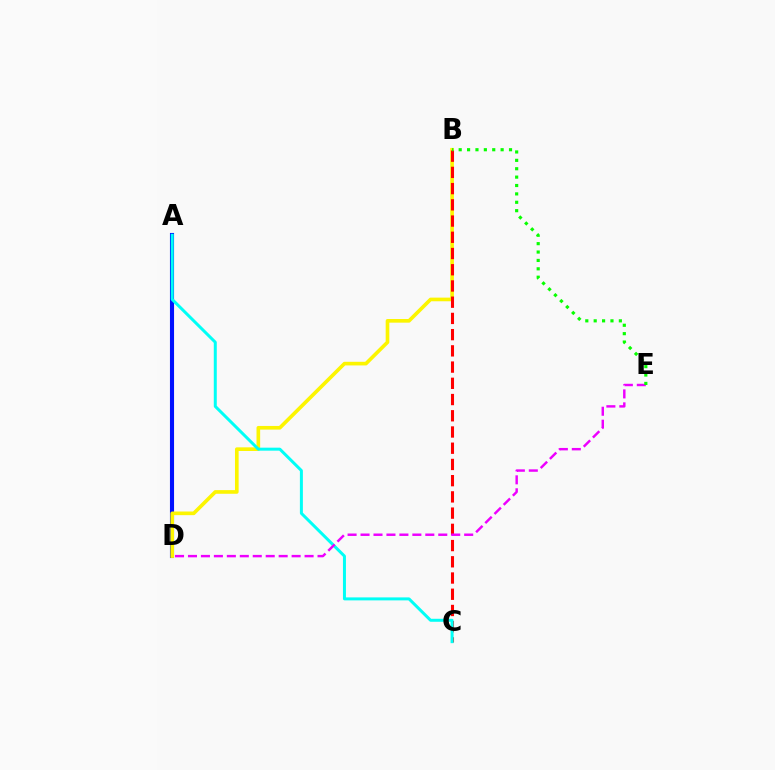{('A', 'D'): [{'color': '#0010ff', 'line_style': 'solid', 'thickness': 2.95}], ('B', 'D'): [{'color': '#fcf500', 'line_style': 'solid', 'thickness': 2.63}], ('B', 'C'): [{'color': '#ff0000', 'line_style': 'dashed', 'thickness': 2.2}], ('A', 'C'): [{'color': '#00fff6', 'line_style': 'solid', 'thickness': 2.15}], ('D', 'E'): [{'color': '#ee00ff', 'line_style': 'dashed', 'thickness': 1.76}], ('B', 'E'): [{'color': '#08ff00', 'line_style': 'dotted', 'thickness': 2.28}]}